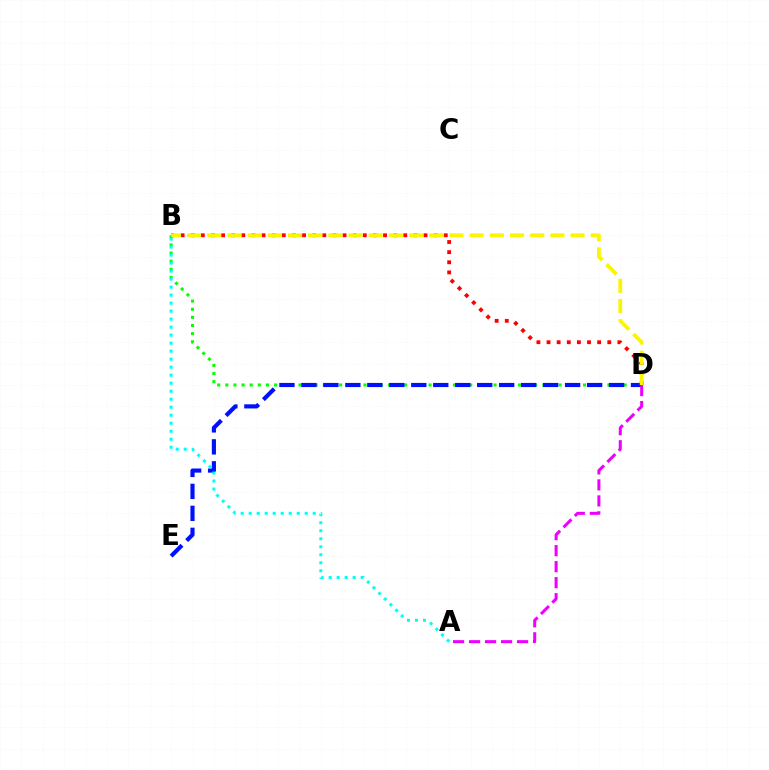{('B', 'D'): [{'color': '#08ff00', 'line_style': 'dotted', 'thickness': 2.21}, {'color': '#ff0000', 'line_style': 'dotted', 'thickness': 2.75}, {'color': '#fcf500', 'line_style': 'dashed', 'thickness': 2.74}], ('D', 'E'): [{'color': '#0010ff', 'line_style': 'dashed', 'thickness': 2.98}], ('A', 'B'): [{'color': '#00fff6', 'line_style': 'dotted', 'thickness': 2.18}], ('A', 'D'): [{'color': '#ee00ff', 'line_style': 'dashed', 'thickness': 2.17}]}